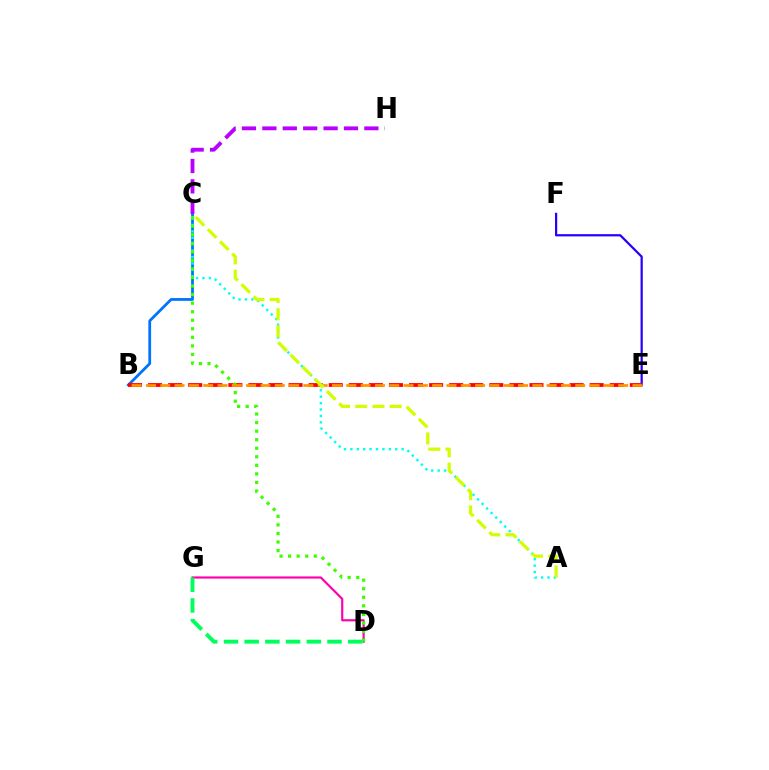{('B', 'C'): [{'color': '#0074ff', 'line_style': 'solid', 'thickness': 2.01}], ('E', 'F'): [{'color': '#2500ff', 'line_style': 'solid', 'thickness': 1.6}], ('D', 'G'): [{'color': '#ff00ac', 'line_style': 'solid', 'thickness': 1.56}, {'color': '#00ff5c', 'line_style': 'dashed', 'thickness': 2.81}], ('B', 'E'): [{'color': '#ff0000', 'line_style': 'dashed', 'thickness': 2.73}, {'color': '#ff9400', 'line_style': 'dashed', 'thickness': 1.94}], ('A', 'C'): [{'color': '#00fff6', 'line_style': 'dotted', 'thickness': 1.74}, {'color': '#d1ff00', 'line_style': 'dashed', 'thickness': 2.34}], ('C', 'D'): [{'color': '#3dff00', 'line_style': 'dotted', 'thickness': 2.32}], ('C', 'H'): [{'color': '#b900ff', 'line_style': 'dashed', 'thickness': 2.77}]}